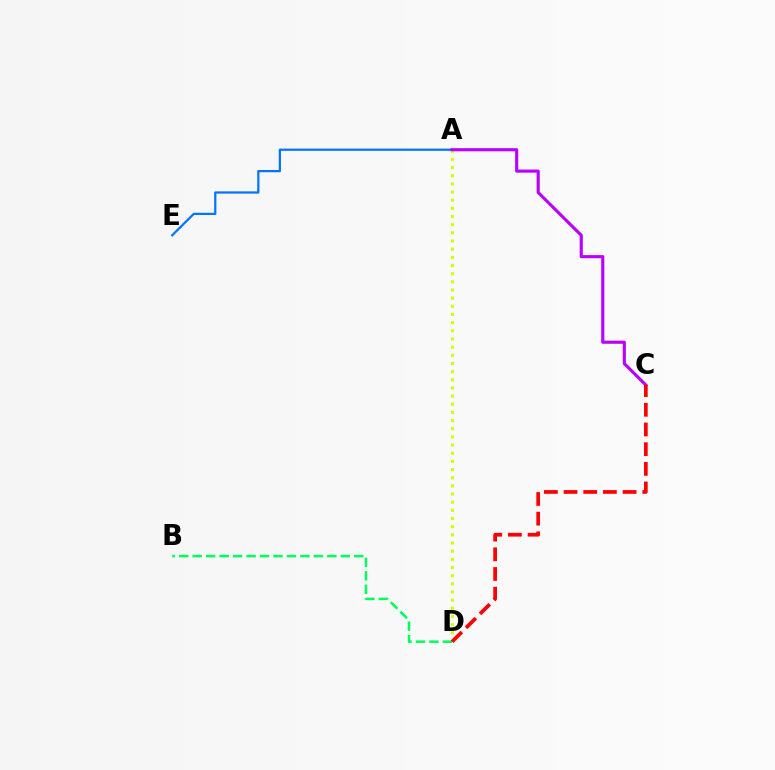{('A', 'D'): [{'color': '#d1ff00', 'line_style': 'dotted', 'thickness': 2.22}], ('B', 'D'): [{'color': '#00ff5c', 'line_style': 'dashed', 'thickness': 1.83}], ('A', 'E'): [{'color': '#0074ff', 'line_style': 'solid', 'thickness': 1.6}], ('A', 'C'): [{'color': '#b900ff', 'line_style': 'solid', 'thickness': 2.25}], ('C', 'D'): [{'color': '#ff0000', 'line_style': 'dashed', 'thickness': 2.67}]}